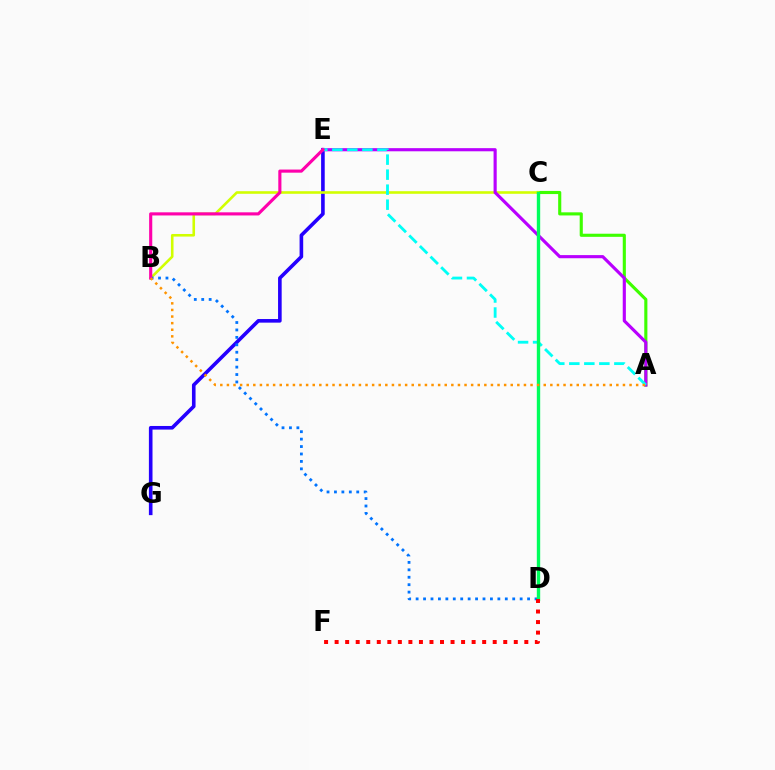{('A', 'C'): [{'color': '#3dff00', 'line_style': 'solid', 'thickness': 2.24}], ('E', 'G'): [{'color': '#2500ff', 'line_style': 'solid', 'thickness': 2.6}], ('B', 'C'): [{'color': '#d1ff00', 'line_style': 'solid', 'thickness': 1.87}], ('A', 'E'): [{'color': '#b900ff', 'line_style': 'solid', 'thickness': 2.26}, {'color': '#00fff6', 'line_style': 'dashed', 'thickness': 2.04}], ('B', 'D'): [{'color': '#0074ff', 'line_style': 'dotted', 'thickness': 2.02}], ('C', 'D'): [{'color': '#00ff5c', 'line_style': 'solid', 'thickness': 2.42}], ('D', 'F'): [{'color': '#ff0000', 'line_style': 'dotted', 'thickness': 2.86}], ('B', 'E'): [{'color': '#ff00ac', 'line_style': 'solid', 'thickness': 2.25}], ('A', 'B'): [{'color': '#ff9400', 'line_style': 'dotted', 'thickness': 1.79}]}